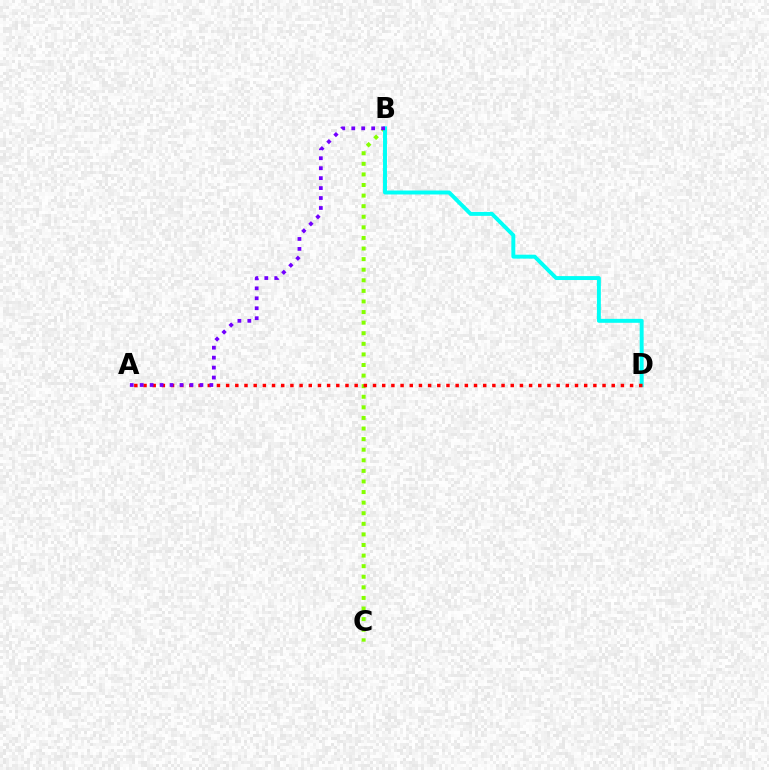{('B', 'C'): [{'color': '#84ff00', 'line_style': 'dotted', 'thickness': 2.88}], ('B', 'D'): [{'color': '#00fff6', 'line_style': 'solid', 'thickness': 2.83}], ('A', 'D'): [{'color': '#ff0000', 'line_style': 'dotted', 'thickness': 2.49}], ('A', 'B'): [{'color': '#7200ff', 'line_style': 'dotted', 'thickness': 2.7}]}